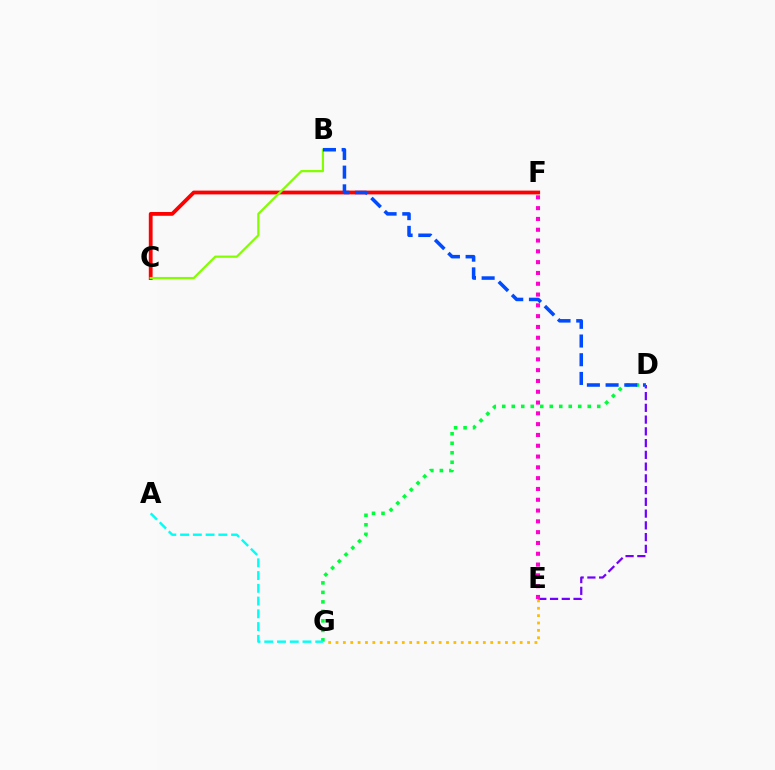{('D', 'E'): [{'color': '#7200ff', 'line_style': 'dashed', 'thickness': 1.6}], ('C', 'F'): [{'color': '#ff0000', 'line_style': 'solid', 'thickness': 2.73}], ('D', 'G'): [{'color': '#00ff39', 'line_style': 'dotted', 'thickness': 2.58}], ('B', 'C'): [{'color': '#84ff00', 'line_style': 'solid', 'thickness': 1.6}], ('A', 'G'): [{'color': '#00fff6', 'line_style': 'dashed', 'thickness': 1.73}], ('B', 'D'): [{'color': '#004bff', 'line_style': 'dashed', 'thickness': 2.54}], ('E', 'F'): [{'color': '#ff00cf', 'line_style': 'dotted', 'thickness': 2.93}], ('E', 'G'): [{'color': '#ffbd00', 'line_style': 'dotted', 'thickness': 2.0}]}